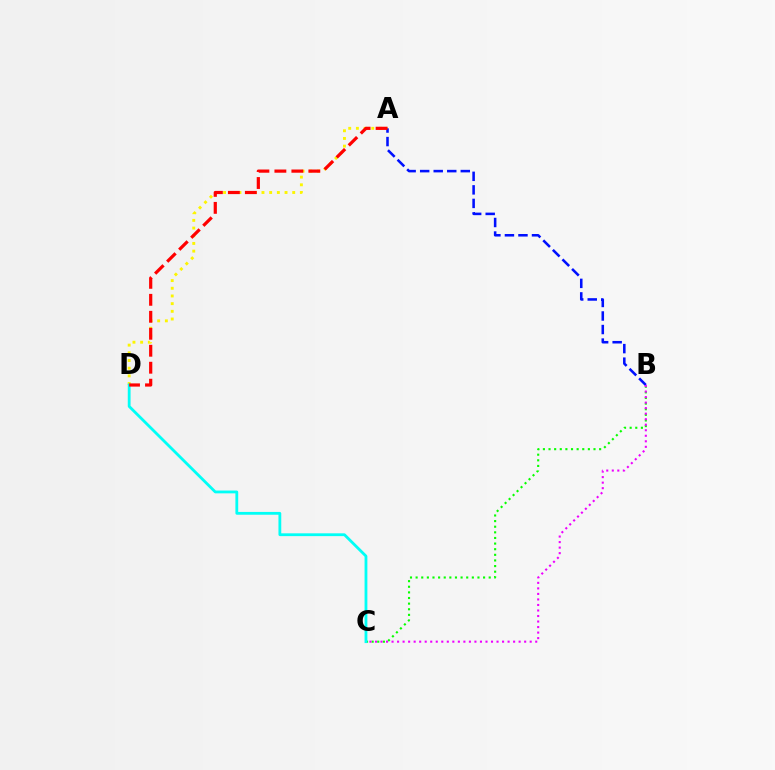{('B', 'C'): [{'color': '#08ff00', 'line_style': 'dotted', 'thickness': 1.53}, {'color': '#ee00ff', 'line_style': 'dotted', 'thickness': 1.5}], ('A', 'D'): [{'color': '#fcf500', 'line_style': 'dotted', 'thickness': 2.09}, {'color': '#ff0000', 'line_style': 'dashed', 'thickness': 2.31}], ('C', 'D'): [{'color': '#00fff6', 'line_style': 'solid', 'thickness': 2.02}], ('A', 'B'): [{'color': '#0010ff', 'line_style': 'dashed', 'thickness': 1.84}]}